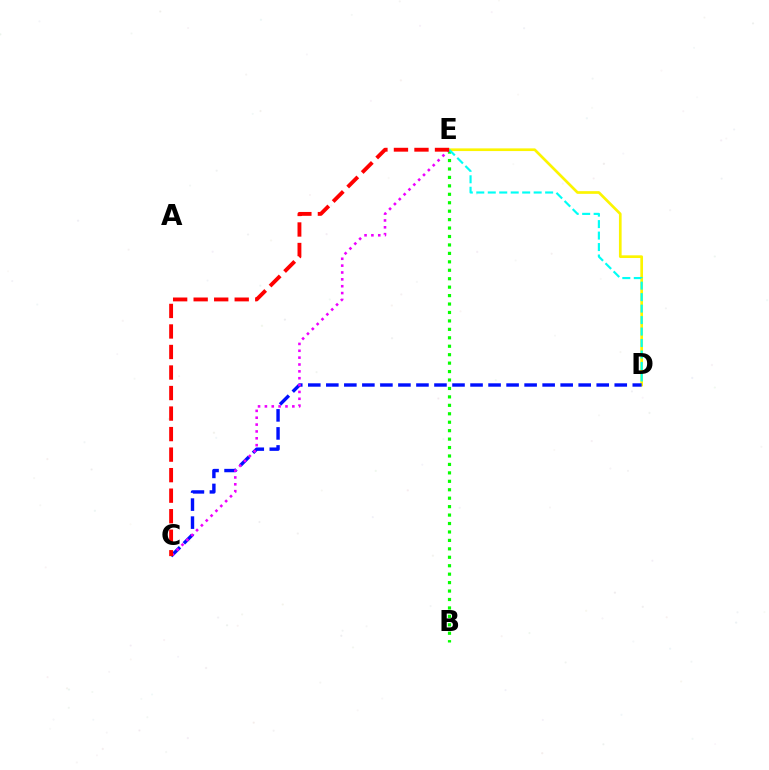{('D', 'E'): [{'color': '#fcf500', 'line_style': 'solid', 'thickness': 1.93}, {'color': '#00fff6', 'line_style': 'dashed', 'thickness': 1.56}], ('B', 'E'): [{'color': '#08ff00', 'line_style': 'dotted', 'thickness': 2.29}], ('C', 'D'): [{'color': '#0010ff', 'line_style': 'dashed', 'thickness': 2.45}], ('C', 'E'): [{'color': '#ee00ff', 'line_style': 'dotted', 'thickness': 1.86}, {'color': '#ff0000', 'line_style': 'dashed', 'thickness': 2.79}]}